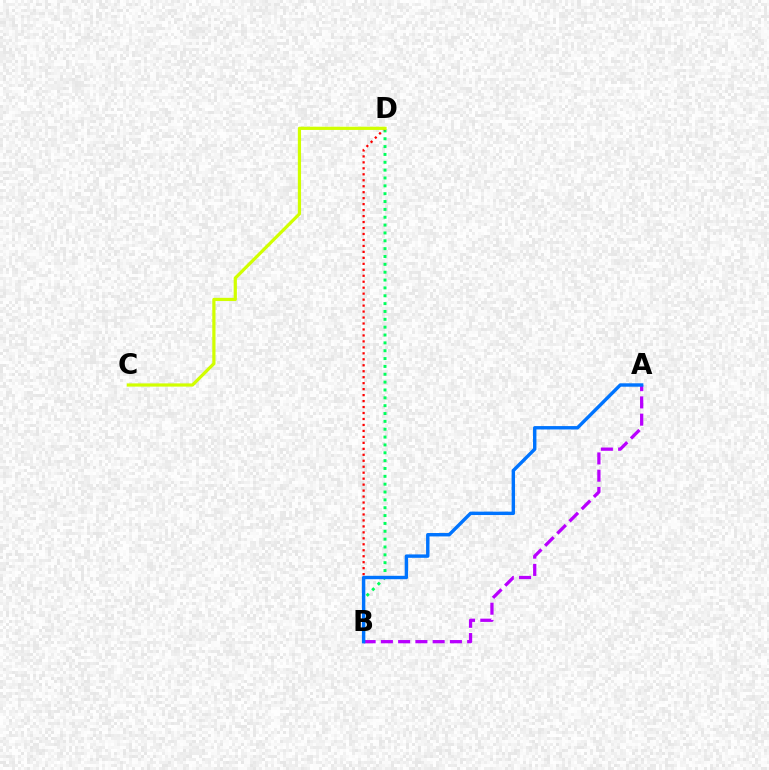{('B', 'D'): [{'color': '#00ff5c', 'line_style': 'dotted', 'thickness': 2.13}, {'color': '#ff0000', 'line_style': 'dotted', 'thickness': 1.62}], ('A', 'B'): [{'color': '#b900ff', 'line_style': 'dashed', 'thickness': 2.34}, {'color': '#0074ff', 'line_style': 'solid', 'thickness': 2.45}], ('C', 'D'): [{'color': '#d1ff00', 'line_style': 'solid', 'thickness': 2.31}]}